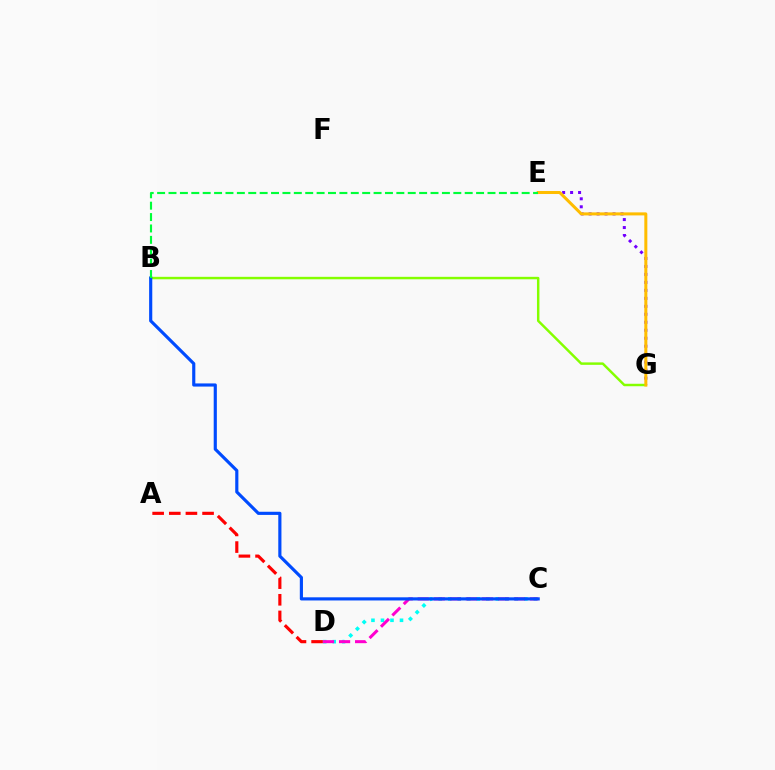{('E', 'G'): [{'color': '#7200ff', 'line_style': 'dotted', 'thickness': 2.17}, {'color': '#ffbd00', 'line_style': 'solid', 'thickness': 2.18}], ('A', 'D'): [{'color': '#ff0000', 'line_style': 'dashed', 'thickness': 2.26}], ('B', 'G'): [{'color': '#84ff00', 'line_style': 'solid', 'thickness': 1.77}], ('C', 'D'): [{'color': '#00fff6', 'line_style': 'dotted', 'thickness': 2.58}, {'color': '#ff00cf', 'line_style': 'dashed', 'thickness': 2.18}], ('B', 'C'): [{'color': '#004bff', 'line_style': 'solid', 'thickness': 2.27}], ('B', 'E'): [{'color': '#00ff39', 'line_style': 'dashed', 'thickness': 1.55}]}